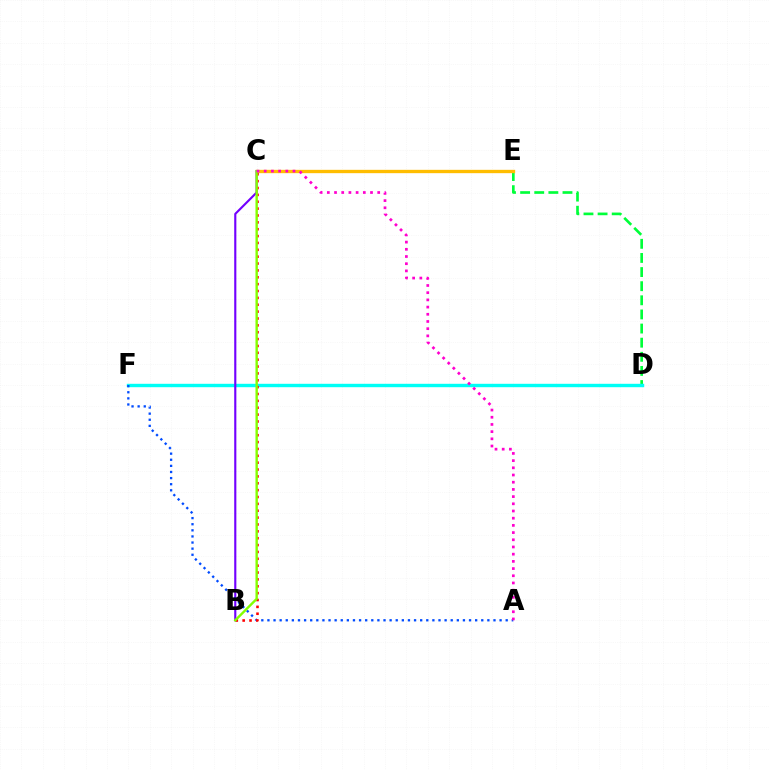{('D', 'E'): [{'color': '#00ff39', 'line_style': 'dashed', 'thickness': 1.92}], ('D', 'F'): [{'color': '#00fff6', 'line_style': 'solid', 'thickness': 2.45}], ('C', 'E'): [{'color': '#ffbd00', 'line_style': 'solid', 'thickness': 2.4}], ('B', 'C'): [{'color': '#7200ff', 'line_style': 'solid', 'thickness': 1.54}, {'color': '#ff0000', 'line_style': 'dotted', 'thickness': 1.87}, {'color': '#84ff00', 'line_style': 'solid', 'thickness': 1.72}], ('A', 'F'): [{'color': '#004bff', 'line_style': 'dotted', 'thickness': 1.66}], ('A', 'C'): [{'color': '#ff00cf', 'line_style': 'dotted', 'thickness': 1.96}]}